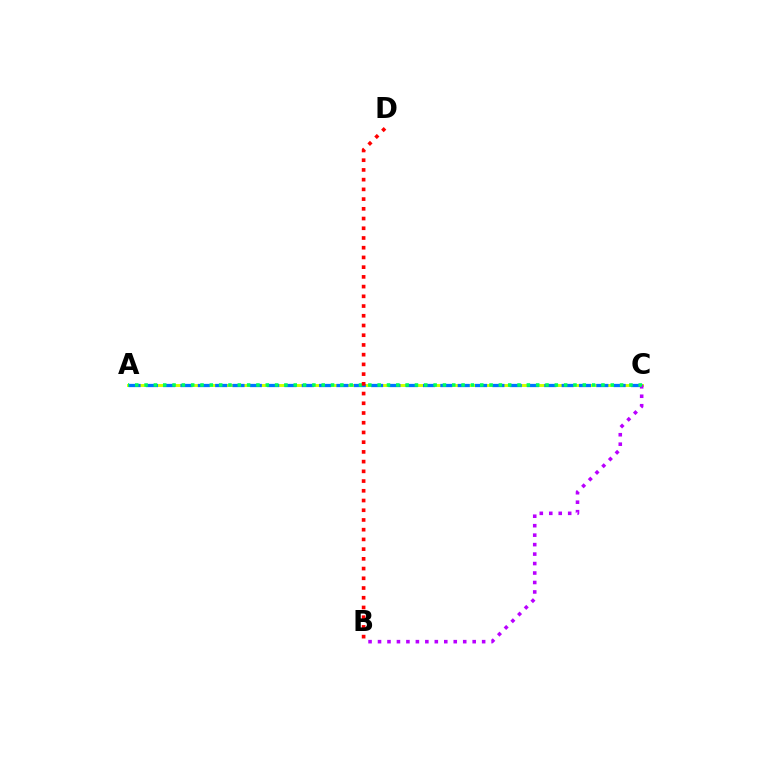{('A', 'C'): [{'color': '#d1ff00', 'line_style': 'solid', 'thickness': 2.12}, {'color': '#0074ff', 'line_style': 'dashed', 'thickness': 2.35}, {'color': '#00ff5c', 'line_style': 'dotted', 'thickness': 2.53}], ('B', 'C'): [{'color': '#b900ff', 'line_style': 'dotted', 'thickness': 2.57}], ('B', 'D'): [{'color': '#ff0000', 'line_style': 'dotted', 'thickness': 2.64}]}